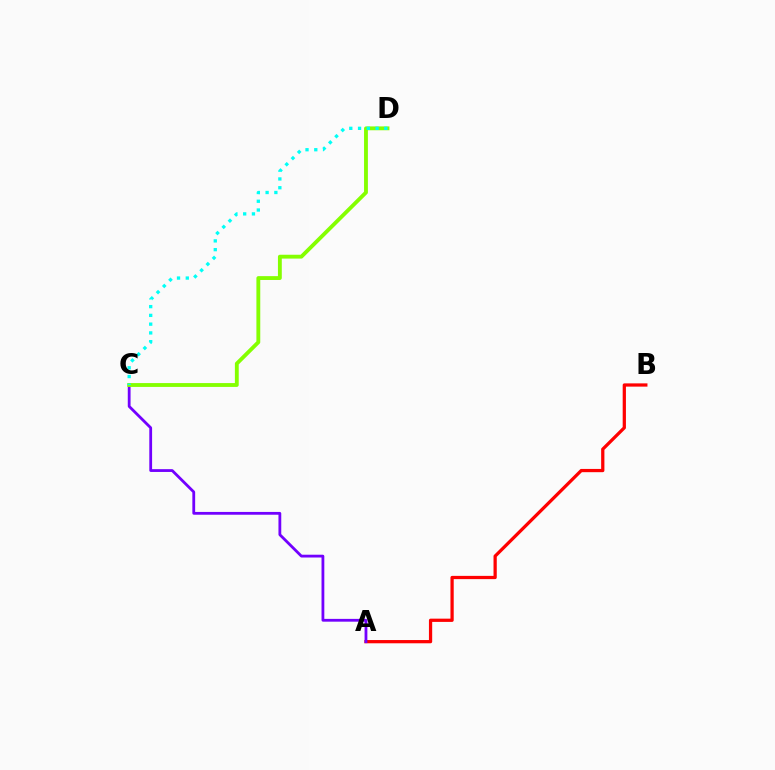{('A', 'B'): [{'color': '#ff0000', 'line_style': 'solid', 'thickness': 2.34}], ('A', 'C'): [{'color': '#7200ff', 'line_style': 'solid', 'thickness': 2.01}], ('C', 'D'): [{'color': '#84ff00', 'line_style': 'solid', 'thickness': 2.77}, {'color': '#00fff6', 'line_style': 'dotted', 'thickness': 2.38}]}